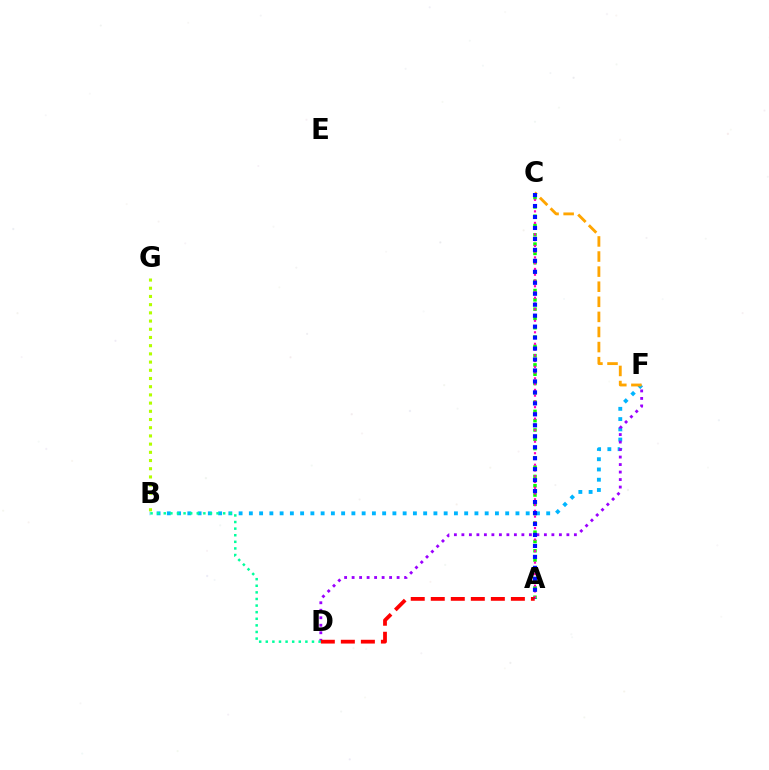{('B', 'F'): [{'color': '#00b5ff', 'line_style': 'dotted', 'thickness': 2.79}], ('A', 'C'): [{'color': '#08ff00', 'line_style': 'dotted', 'thickness': 2.52}, {'color': '#ff00bd', 'line_style': 'dotted', 'thickness': 1.56}, {'color': '#0010ff', 'line_style': 'dotted', 'thickness': 2.98}], ('D', 'F'): [{'color': '#9b00ff', 'line_style': 'dotted', 'thickness': 2.04}], ('B', 'G'): [{'color': '#b3ff00', 'line_style': 'dotted', 'thickness': 2.23}], ('A', 'D'): [{'color': '#ff0000', 'line_style': 'dashed', 'thickness': 2.72}], ('C', 'F'): [{'color': '#ffa500', 'line_style': 'dashed', 'thickness': 2.05}], ('B', 'D'): [{'color': '#00ff9d', 'line_style': 'dotted', 'thickness': 1.79}]}